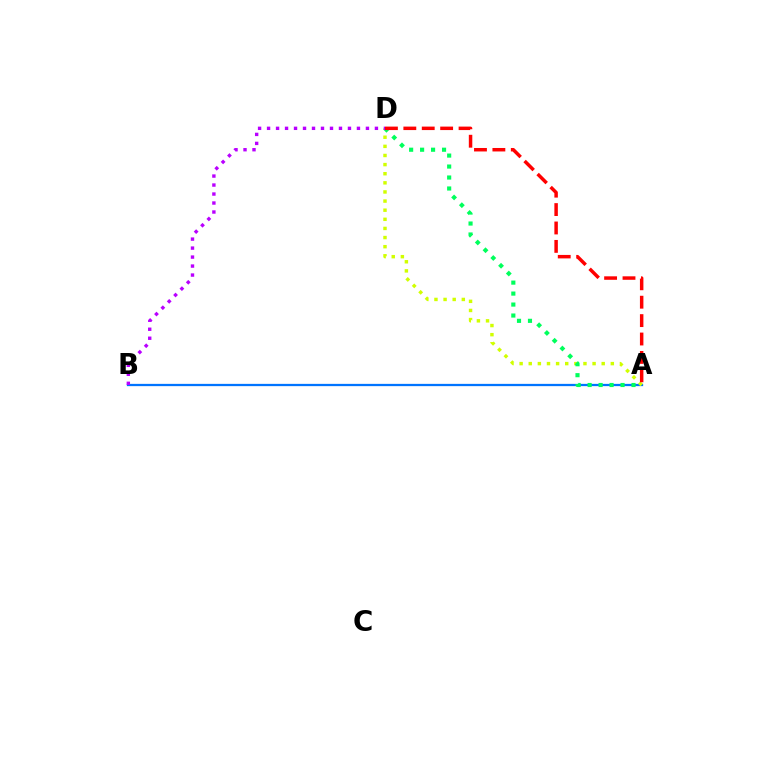{('A', 'B'): [{'color': '#0074ff', 'line_style': 'solid', 'thickness': 1.63}], ('A', 'D'): [{'color': '#d1ff00', 'line_style': 'dotted', 'thickness': 2.48}, {'color': '#00ff5c', 'line_style': 'dotted', 'thickness': 2.98}, {'color': '#ff0000', 'line_style': 'dashed', 'thickness': 2.5}], ('B', 'D'): [{'color': '#b900ff', 'line_style': 'dotted', 'thickness': 2.44}]}